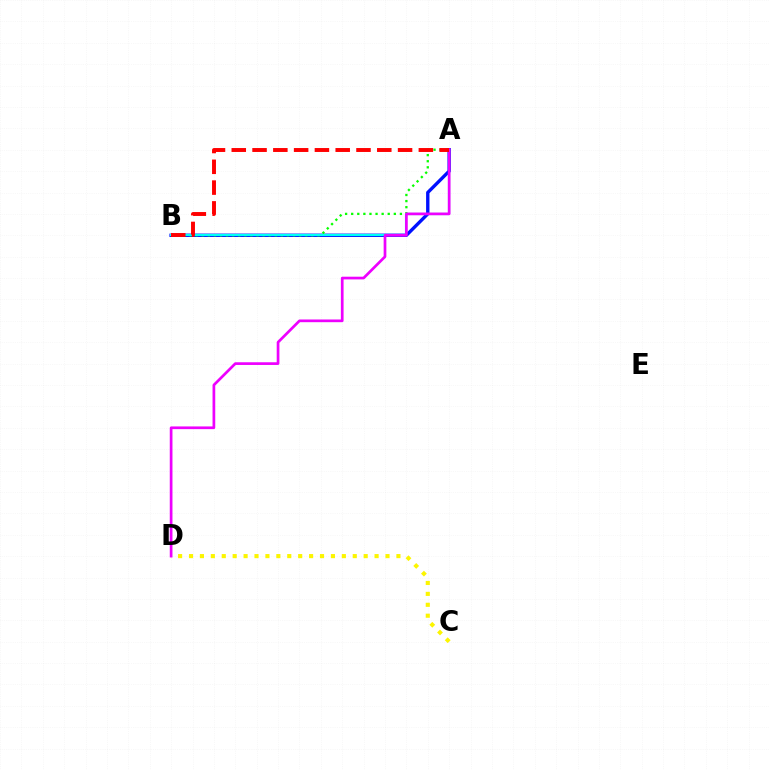{('A', 'B'): [{'color': '#0010ff', 'line_style': 'solid', 'thickness': 2.42}, {'color': '#08ff00', 'line_style': 'dotted', 'thickness': 1.65}, {'color': '#00fff6', 'line_style': 'solid', 'thickness': 1.54}, {'color': '#ff0000', 'line_style': 'dashed', 'thickness': 2.82}], ('C', 'D'): [{'color': '#fcf500', 'line_style': 'dotted', 'thickness': 2.97}], ('A', 'D'): [{'color': '#ee00ff', 'line_style': 'solid', 'thickness': 1.95}]}